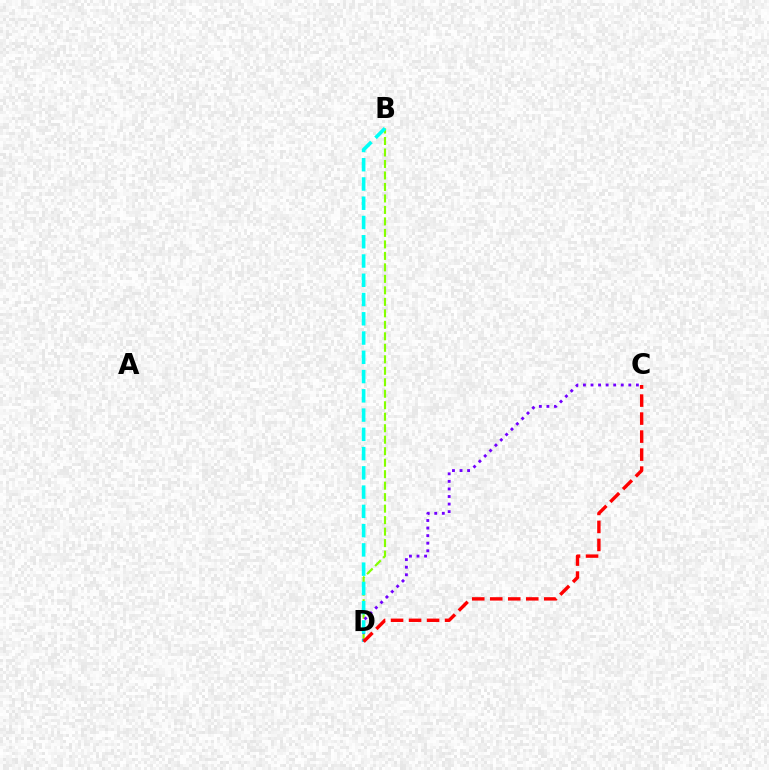{('B', 'D'): [{'color': '#84ff00', 'line_style': 'dashed', 'thickness': 1.56}, {'color': '#00fff6', 'line_style': 'dashed', 'thickness': 2.62}], ('C', 'D'): [{'color': '#7200ff', 'line_style': 'dotted', 'thickness': 2.06}, {'color': '#ff0000', 'line_style': 'dashed', 'thickness': 2.45}]}